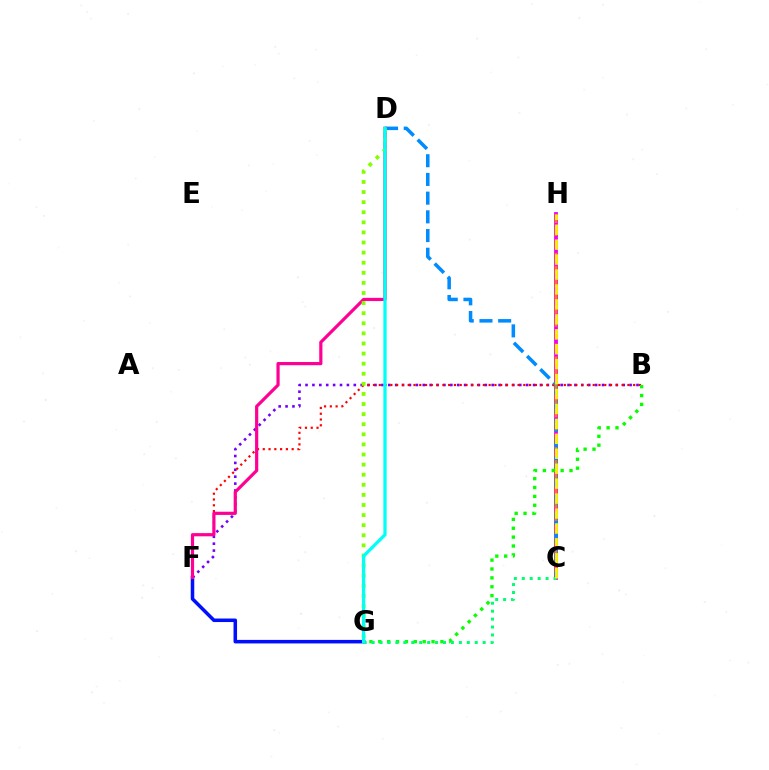{('B', 'F'): [{'color': '#7200ff', 'line_style': 'dotted', 'thickness': 1.87}, {'color': '#ff0000', 'line_style': 'dotted', 'thickness': 1.57}], ('C', 'H'): [{'color': '#ee00ff', 'line_style': 'solid', 'thickness': 2.74}, {'color': '#ff7c00', 'line_style': 'dashed', 'thickness': 1.76}, {'color': '#fcf500', 'line_style': 'dashed', 'thickness': 2.03}], ('C', 'D'): [{'color': '#008cff', 'line_style': 'dashed', 'thickness': 2.54}], ('F', 'G'): [{'color': '#0010ff', 'line_style': 'solid', 'thickness': 2.54}], ('D', 'F'): [{'color': '#ff0094', 'line_style': 'solid', 'thickness': 2.3}], ('B', 'G'): [{'color': '#08ff00', 'line_style': 'dotted', 'thickness': 2.41}], ('C', 'G'): [{'color': '#00ff74', 'line_style': 'dotted', 'thickness': 2.16}], ('D', 'G'): [{'color': '#84ff00', 'line_style': 'dotted', 'thickness': 2.74}, {'color': '#00fff6', 'line_style': 'solid', 'thickness': 2.34}]}